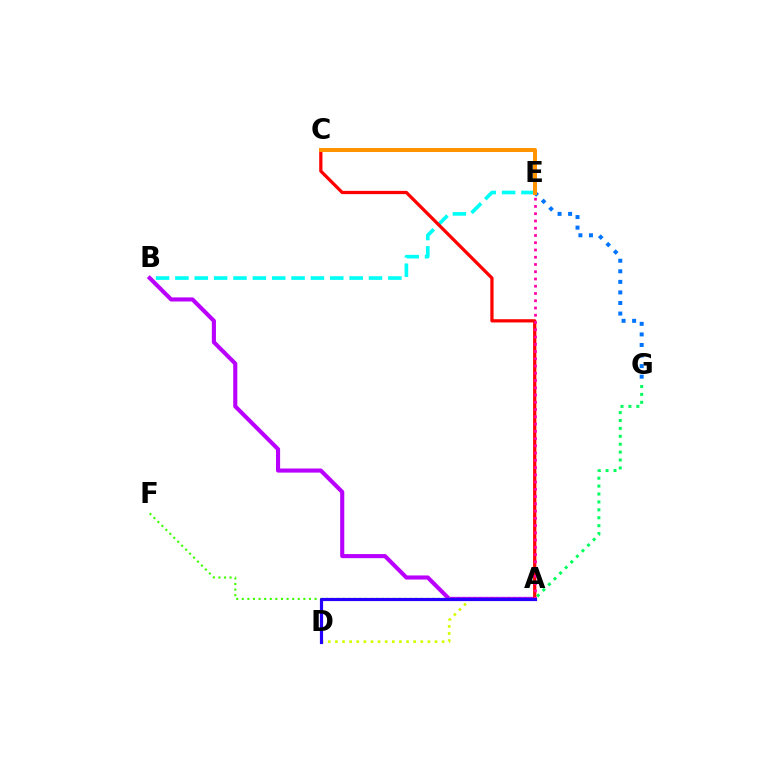{('E', 'G'): [{'color': '#0074ff', 'line_style': 'dotted', 'thickness': 2.87}], ('B', 'E'): [{'color': '#00fff6', 'line_style': 'dashed', 'thickness': 2.63}], ('A', 'D'): [{'color': '#d1ff00', 'line_style': 'dotted', 'thickness': 1.93}, {'color': '#2500ff', 'line_style': 'solid', 'thickness': 2.28}], ('A', 'B'): [{'color': '#b900ff', 'line_style': 'solid', 'thickness': 2.95}], ('A', 'F'): [{'color': '#3dff00', 'line_style': 'dotted', 'thickness': 1.52}], ('A', 'C'): [{'color': '#ff0000', 'line_style': 'solid', 'thickness': 2.34}], ('A', 'E'): [{'color': '#ff00ac', 'line_style': 'dotted', 'thickness': 1.97}], ('C', 'E'): [{'color': '#ff9400', 'line_style': 'solid', 'thickness': 2.89}], ('A', 'G'): [{'color': '#00ff5c', 'line_style': 'dotted', 'thickness': 2.15}]}